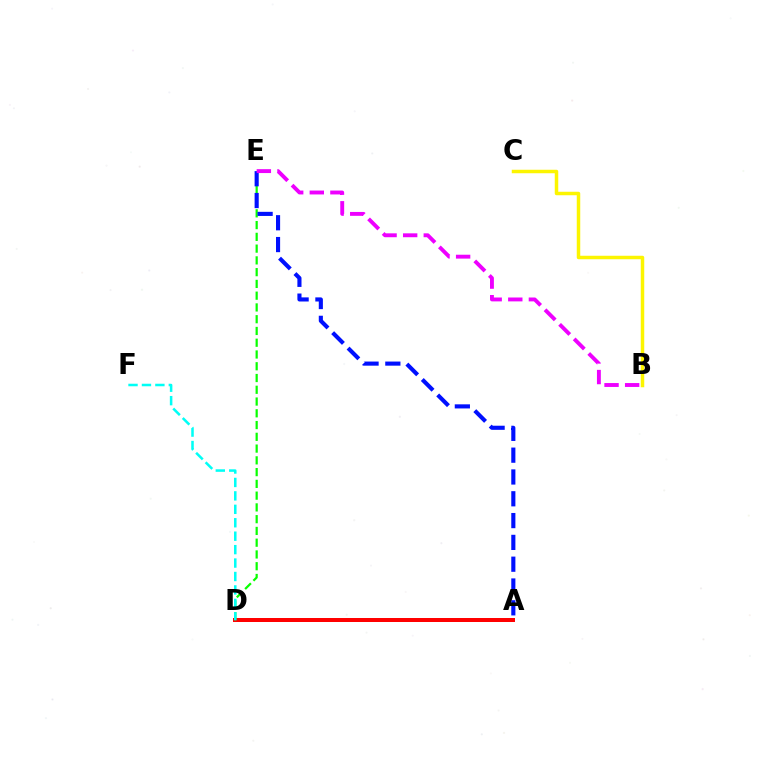{('B', 'C'): [{'color': '#fcf500', 'line_style': 'solid', 'thickness': 2.51}], ('A', 'D'): [{'color': '#ff0000', 'line_style': 'solid', 'thickness': 2.88}], ('D', 'E'): [{'color': '#08ff00', 'line_style': 'dashed', 'thickness': 1.6}], ('A', 'E'): [{'color': '#0010ff', 'line_style': 'dashed', 'thickness': 2.96}], ('D', 'F'): [{'color': '#00fff6', 'line_style': 'dashed', 'thickness': 1.83}], ('B', 'E'): [{'color': '#ee00ff', 'line_style': 'dashed', 'thickness': 2.8}]}